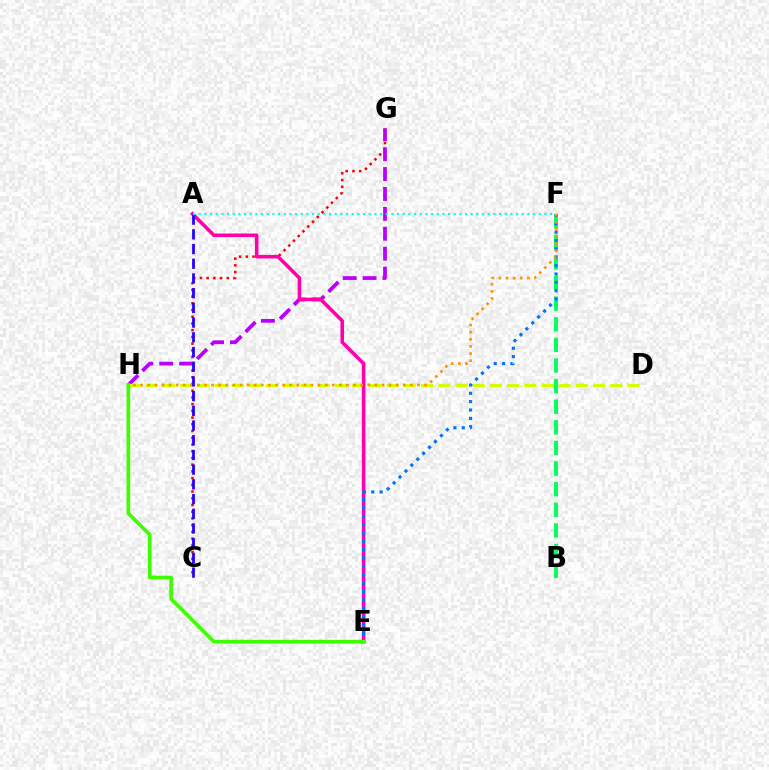{('C', 'G'): [{'color': '#ff0000', 'line_style': 'dotted', 'thickness': 1.83}], ('G', 'H'): [{'color': '#b900ff', 'line_style': 'dashed', 'thickness': 2.7}], ('D', 'H'): [{'color': '#d1ff00', 'line_style': 'dashed', 'thickness': 2.34}], ('B', 'F'): [{'color': '#00ff5c', 'line_style': 'dashed', 'thickness': 2.8}], ('A', 'E'): [{'color': '#ff00ac', 'line_style': 'solid', 'thickness': 2.57}], ('E', 'F'): [{'color': '#0074ff', 'line_style': 'dotted', 'thickness': 2.27}], ('F', 'H'): [{'color': '#ff9400', 'line_style': 'dotted', 'thickness': 1.93}], ('E', 'H'): [{'color': '#3dff00', 'line_style': 'solid', 'thickness': 2.63}], ('A', 'C'): [{'color': '#2500ff', 'line_style': 'dashed', 'thickness': 2.0}], ('A', 'F'): [{'color': '#00fff6', 'line_style': 'dotted', 'thickness': 1.54}]}